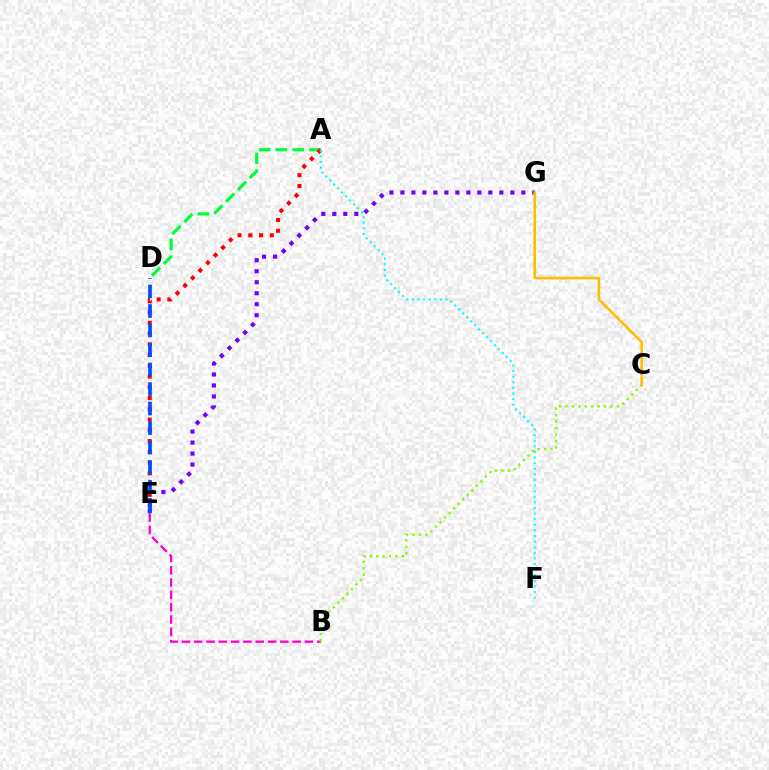{('B', 'E'): [{'color': '#ff00cf', 'line_style': 'dashed', 'thickness': 1.67}], ('A', 'D'): [{'color': '#00ff39', 'line_style': 'dashed', 'thickness': 2.28}], ('E', 'G'): [{'color': '#7200ff', 'line_style': 'dotted', 'thickness': 2.99}], ('A', 'E'): [{'color': '#ff0000', 'line_style': 'dotted', 'thickness': 2.92}], ('D', 'E'): [{'color': '#004bff', 'line_style': 'dashed', 'thickness': 2.65}], ('B', 'C'): [{'color': '#84ff00', 'line_style': 'dotted', 'thickness': 1.74}], ('A', 'F'): [{'color': '#00fff6', 'line_style': 'dotted', 'thickness': 1.52}], ('C', 'G'): [{'color': '#ffbd00', 'line_style': 'solid', 'thickness': 1.85}]}